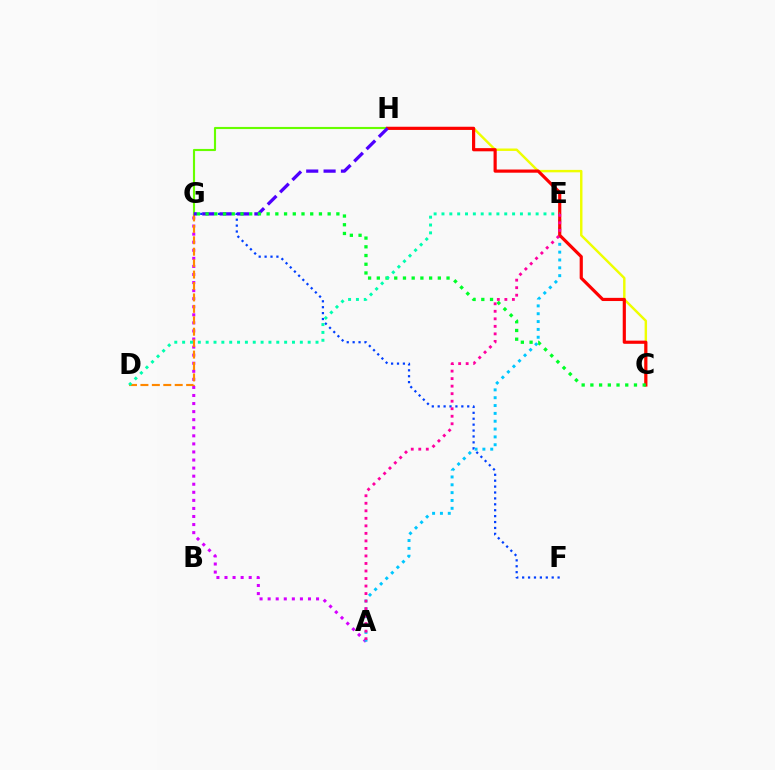{('C', 'H'): [{'color': '#eeff00', 'line_style': 'solid', 'thickness': 1.75}, {'color': '#ff0000', 'line_style': 'solid', 'thickness': 2.29}], ('A', 'G'): [{'color': '#d600ff', 'line_style': 'dotted', 'thickness': 2.19}], ('D', 'G'): [{'color': '#ff8800', 'line_style': 'dashed', 'thickness': 1.55}], ('G', 'H'): [{'color': '#66ff00', 'line_style': 'solid', 'thickness': 1.54}, {'color': '#4f00ff', 'line_style': 'dashed', 'thickness': 2.36}], ('F', 'G'): [{'color': '#003fff', 'line_style': 'dotted', 'thickness': 1.61}], ('A', 'E'): [{'color': '#00c7ff', 'line_style': 'dotted', 'thickness': 2.13}, {'color': '#ff00a0', 'line_style': 'dotted', 'thickness': 2.04}], ('C', 'G'): [{'color': '#00ff27', 'line_style': 'dotted', 'thickness': 2.37}], ('D', 'E'): [{'color': '#00ffaf', 'line_style': 'dotted', 'thickness': 2.13}]}